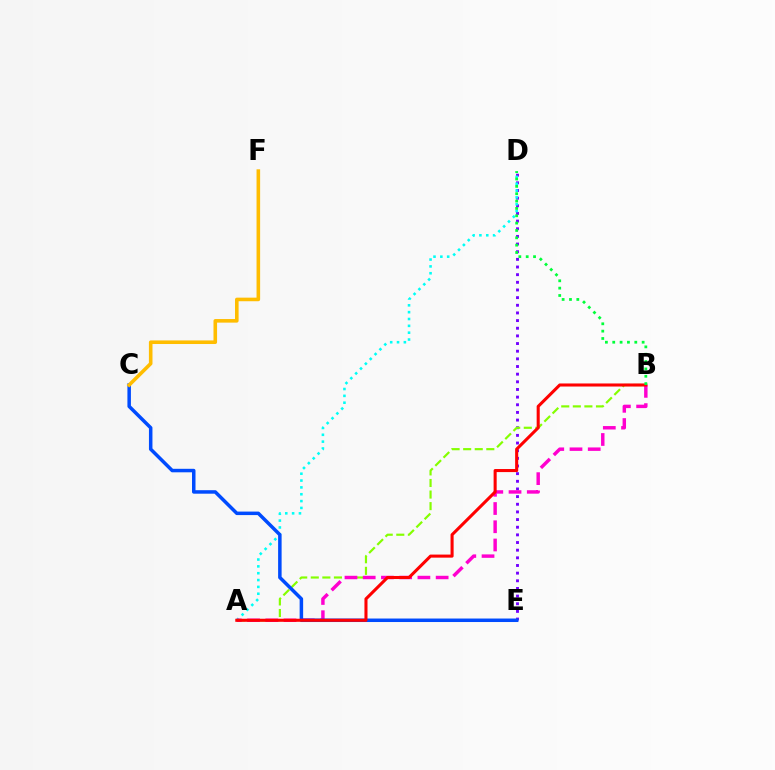{('D', 'E'): [{'color': '#7200ff', 'line_style': 'dotted', 'thickness': 2.08}], ('A', 'D'): [{'color': '#00fff6', 'line_style': 'dotted', 'thickness': 1.86}], ('A', 'B'): [{'color': '#84ff00', 'line_style': 'dashed', 'thickness': 1.57}, {'color': '#ff00cf', 'line_style': 'dashed', 'thickness': 2.48}, {'color': '#ff0000', 'line_style': 'solid', 'thickness': 2.21}], ('C', 'E'): [{'color': '#004bff', 'line_style': 'solid', 'thickness': 2.52}], ('C', 'F'): [{'color': '#ffbd00', 'line_style': 'solid', 'thickness': 2.58}], ('B', 'D'): [{'color': '#00ff39', 'line_style': 'dotted', 'thickness': 2.0}]}